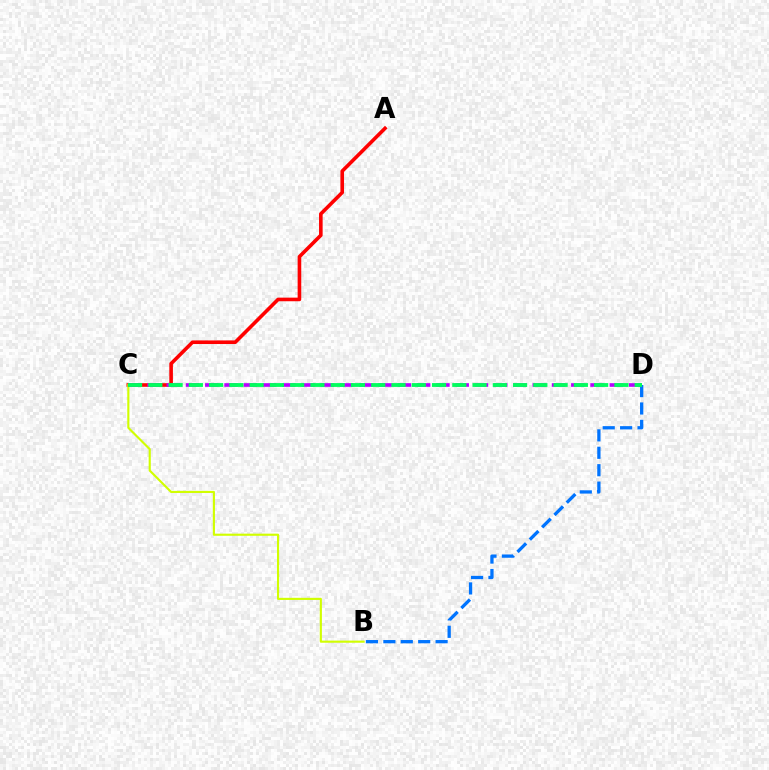{('B', 'D'): [{'color': '#0074ff', 'line_style': 'dashed', 'thickness': 2.37}], ('A', 'C'): [{'color': '#ff0000', 'line_style': 'solid', 'thickness': 2.6}], ('B', 'C'): [{'color': '#d1ff00', 'line_style': 'solid', 'thickness': 1.54}], ('C', 'D'): [{'color': '#b900ff', 'line_style': 'dashed', 'thickness': 2.62}, {'color': '#00ff5c', 'line_style': 'dashed', 'thickness': 2.75}]}